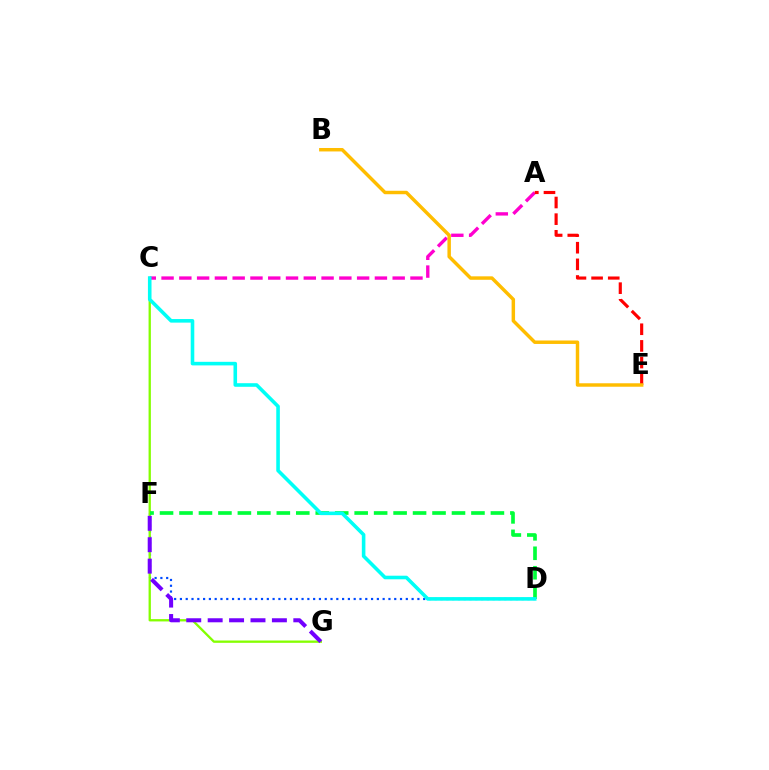{('D', 'F'): [{'color': '#004bff', 'line_style': 'dotted', 'thickness': 1.57}, {'color': '#00ff39', 'line_style': 'dashed', 'thickness': 2.64}], ('C', 'G'): [{'color': '#84ff00', 'line_style': 'solid', 'thickness': 1.67}], ('A', 'C'): [{'color': '#ff00cf', 'line_style': 'dashed', 'thickness': 2.42}], ('C', 'D'): [{'color': '#00fff6', 'line_style': 'solid', 'thickness': 2.58}], ('F', 'G'): [{'color': '#7200ff', 'line_style': 'dashed', 'thickness': 2.91}], ('A', 'E'): [{'color': '#ff0000', 'line_style': 'dashed', 'thickness': 2.26}], ('B', 'E'): [{'color': '#ffbd00', 'line_style': 'solid', 'thickness': 2.49}]}